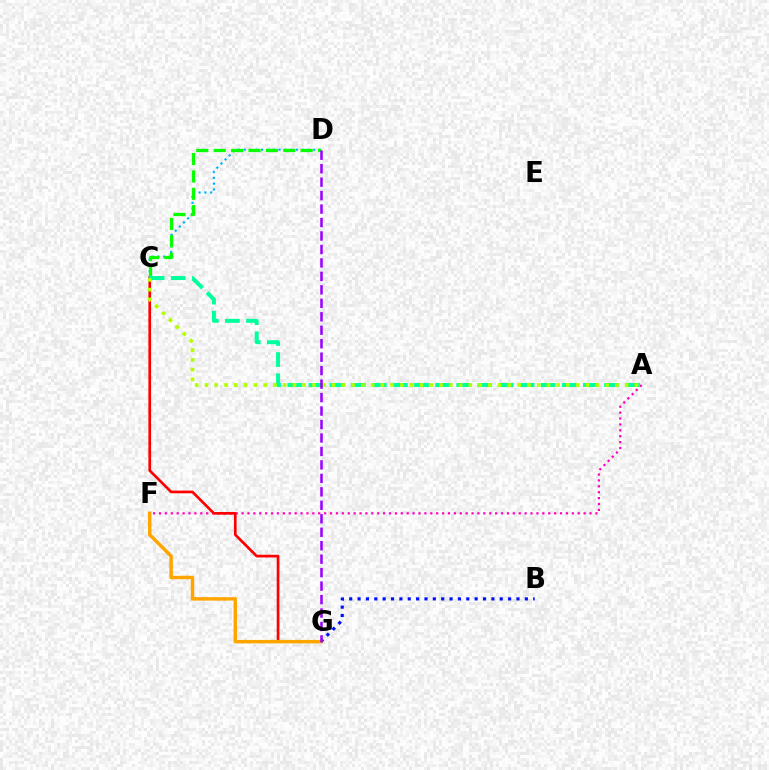{('C', 'D'): [{'color': '#00b5ff', 'line_style': 'dotted', 'thickness': 1.58}, {'color': '#08ff00', 'line_style': 'dashed', 'thickness': 2.36}], ('A', 'F'): [{'color': '#ff00bd', 'line_style': 'dotted', 'thickness': 1.6}], ('C', 'G'): [{'color': '#ff0000', 'line_style': 'solid', 'thickness': 1.93}], ('A', 'C'): [{'color': '#00ff9d', 'line_style': 'dashed', 'thickness': 2.87}, {'color': '#b3ff00', 'line_style': 'dotted', 'thickness': 2.65}], ('B', 'G'): [{'color': '#0010ff', 'line_style': 'dotted', 'thickness': 2.27}], ('F', 'G'): [{'color': '#ffa500', 'line_style': 'solid', 'thickness': 2.49}], ('D', 'G'): [{'color': '#9b00ff', 'line_style': 'dashed', 'thickness': 1.83}]}